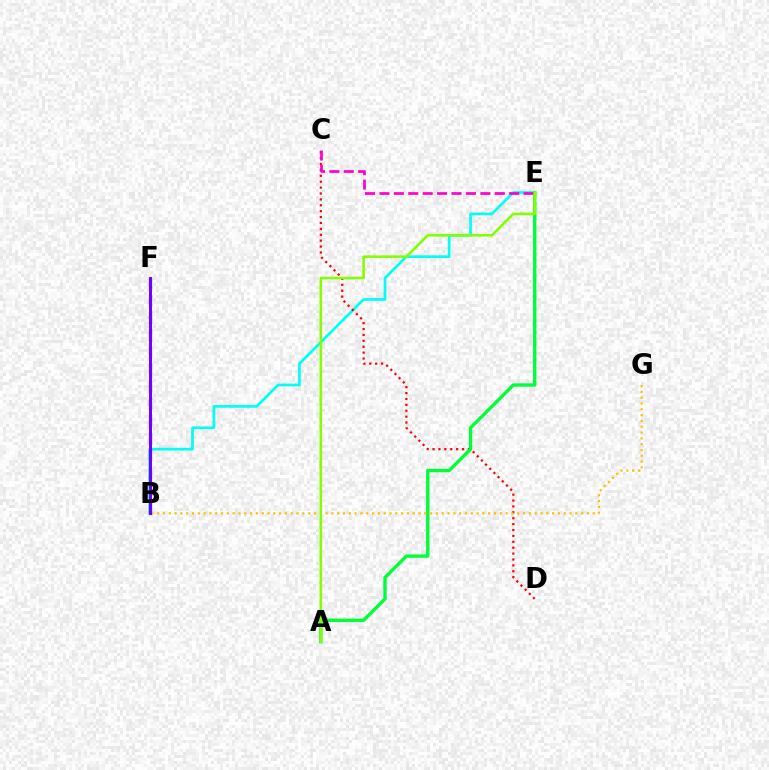{('B', 'E'): [{'color': '#00fff6', 'line_style': 'solid', 'thickness': 1.94}], ('C', 'D'): [{'color': '#ff0000', 'line_style': 'dotted', 'thickness': 1.6}], ('A', 'E'): [{'color': '#00ff39', 'line_style': 'solid', 'thickness': 2.42}, {'color': '#84ff00', 'line_style': 'solid', 'thickness': 1.85}], ('B', 'F'): [{'color': '#004bff', 'line_style': 'dashed', 'thickness': 2.34}, {'color': '#7200ff', 'line_style': 'solid', 'thickness': 2.15}], ('B', 'G'): [{'color': '#ffbd00', 'line_style': 'dotted', 'thickness': 1.58}], ('C', 'E'): [{'color': '#ff00cf', 'line_style': 'dashed', 'thickness': 1.96}]}